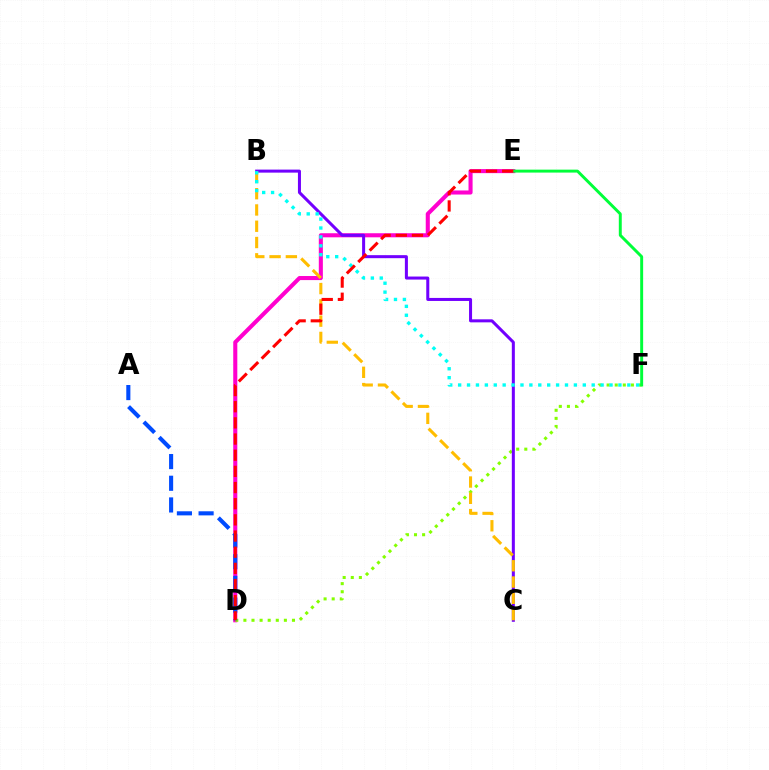{('D', 'E'): [{'color': '#ff00cf', 'line_style': 'solid', 'thickness': 2.93}, {'color': '#ff0000', 'line_style': 'dashed', 'thickness': 2.2}], ('D', 'F'): [{'color': '#84ff00', 'line_style': 'dotted', 'thickness': 2.2}], ('B', 'C'): [{'color': '#7200ff', 'line_style': 'solid', 'thickness': 2.18}, {'color': '#ffbd00', 'line_style': 'dashed', 'thickness': 2.21}], ('E', 'F'): [{'color': '#00ff39', 'line_style': 'solid', 'thickness': 2.12}], ('A', 'D'): [{'color': '#004bff', 'line_style': 'dashed', 'thickness': 2.95}], ('B', 'F'): [{'color': '#00fff6', 'line_style': 'dotted', 'thickness': 2.42}]}